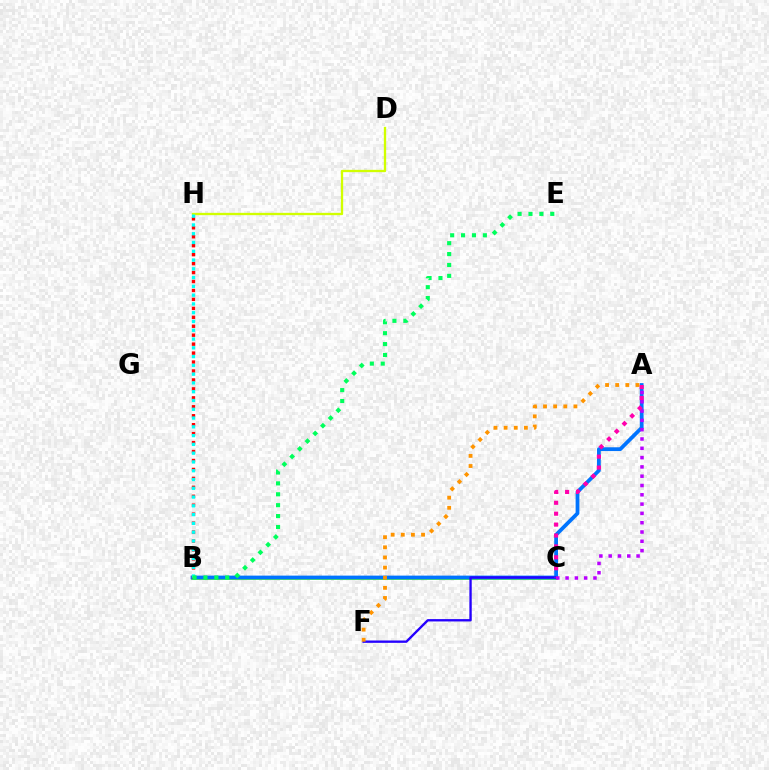{('B', 'C'): [{'color': '#3dff00', 'line_style': 'solid', 'thickness': 2.59}], ('A', 'B'): [{'color': '#0074ff', 'line_style': 'solid', 'thickness': 2.71}], ('D', 'H'): [{'color': '#d1ff00', 'line_style': 'solid', 'thickness': 1.67}], ('B', 'H'): [{'color': '#ff0000', 'line_style': 'dotted', 'thickness': 2.43}, {'color': '#00fff6', 'line_style': 'dotted', 'thickness': 2.38}], ('C', 'F'): [{'color': '#2500ff', 'line_style': 'solid', 'thickness': 1.69}], ('A', 'C'): [{'color': '#b900ff', 'line_style': 'dotted', 'thickness': 2.53}, {'color': '#ff00ac', 'line_style': 'dotted', 'thickness': 2.96}], ('B', 'E'): [{'color': '#00ff5c', 'line_style': 'dotted', 'thickness': 2.96}], ('A', 'F'): [{'color': '#ff9400', 'line_style': 'dotted', 'thickness': 2.75}]}